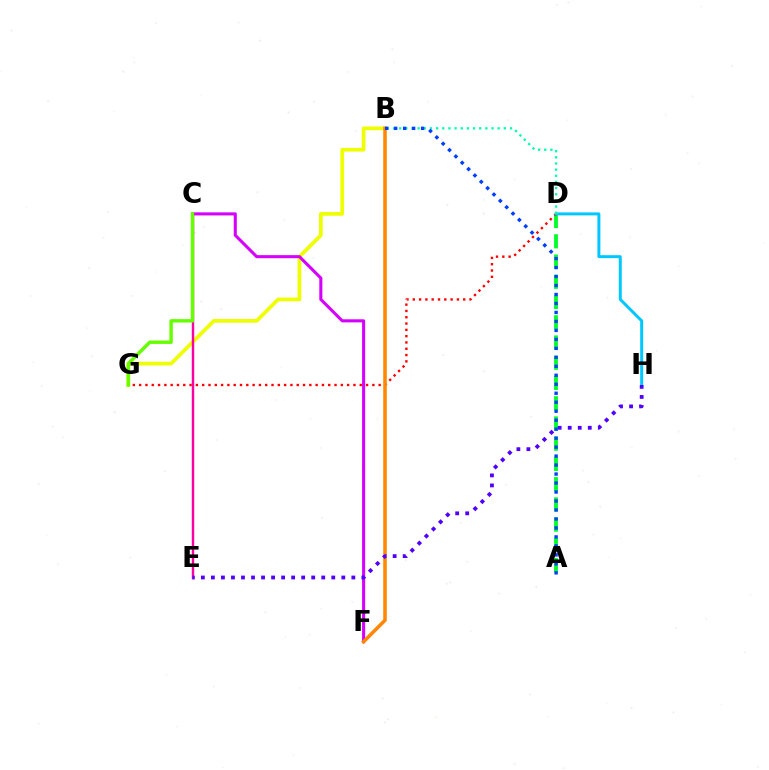{('A', 'D'): [{'color': '#00ff27', 'line_style': 'dashed', 'thickness': 2.75}], ('B', 'G'): [{'color': '#eeff00', 'line_style': 'solid', 'thickness': 2.66}], ('D', 'G'): [{'color': '#ff0000', 'line_style': 'dotted', 'thickness': 1.71}], ('C', 'F'): [{'color': '#d600ff', 'line_style': 'solid', 'thickness': 2.21}], ('D', 'H'): [{'color': '#00c7ff', 'line_style': 'solid', 'thickness': 2.14}], ('C', 'E'): [{'color': '#ff00a0', 'line_style': 'solid', 'thickness': 1.74}], ('B', 'F'): [{'color': '#ff8800', 'line_style': 'solid', 'thickness': 2.56}], ('B', 'D'): [{'color': '#00ffaf', 'line_style': 'dotted', 'thickness': 1.67}], ('C', 'G'): [{'color': '#66ff00', 'line_style': 'solid', 'thickness': 2.47}], ('E', 'H'): [{'color': '#4f00ff', 'line_style': 'dotted', 'thickness': 2.73}], ('A', 'B'): [{'color': '#003fff', 'line_style': 'dotted', 'thickness': 2.44}]}